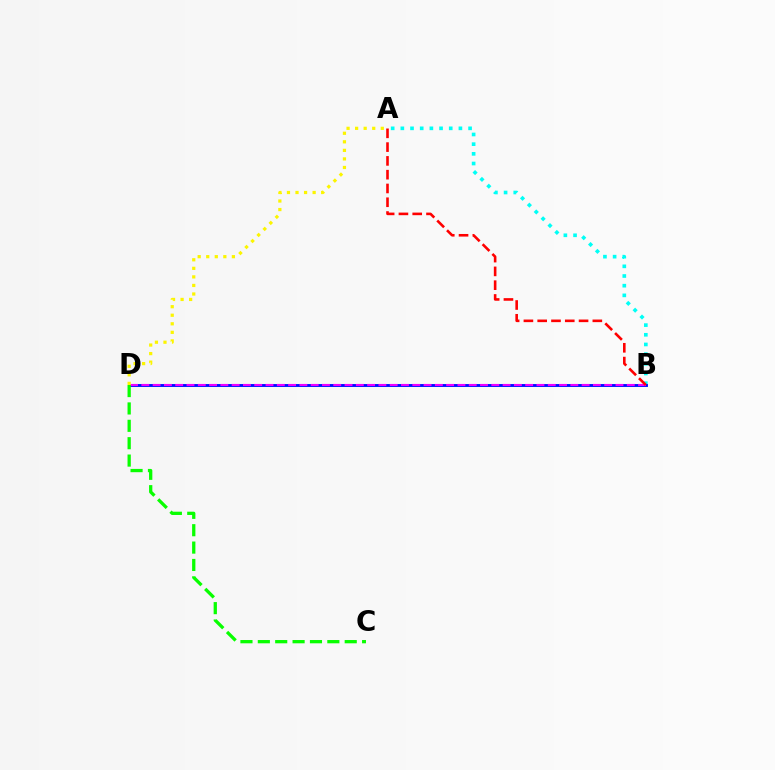{('A', 'B'): [{'color': '#00fff6', 'line_style': 'dotted', 'thickness': 2.63}, {'color': '#ff0000', 'line_style': 'dashed', 'thickness': 1.87}], ('B', 'D'): [{'color': '#0010ff', 'line_style': 'solid', 'thickness': 2.08}, {'color': '#ee00ff', 'line_style': 'dashed', 'thickness': 1.53}], ('C', 'D'): [{'color': '#08ff00', 'line_style': 'dashed', 'thickness': 2.36}], ('A', 'D'): [{'color': '#fcf500', 'line_style': 'dotted', 'thickness': 2.32}]}